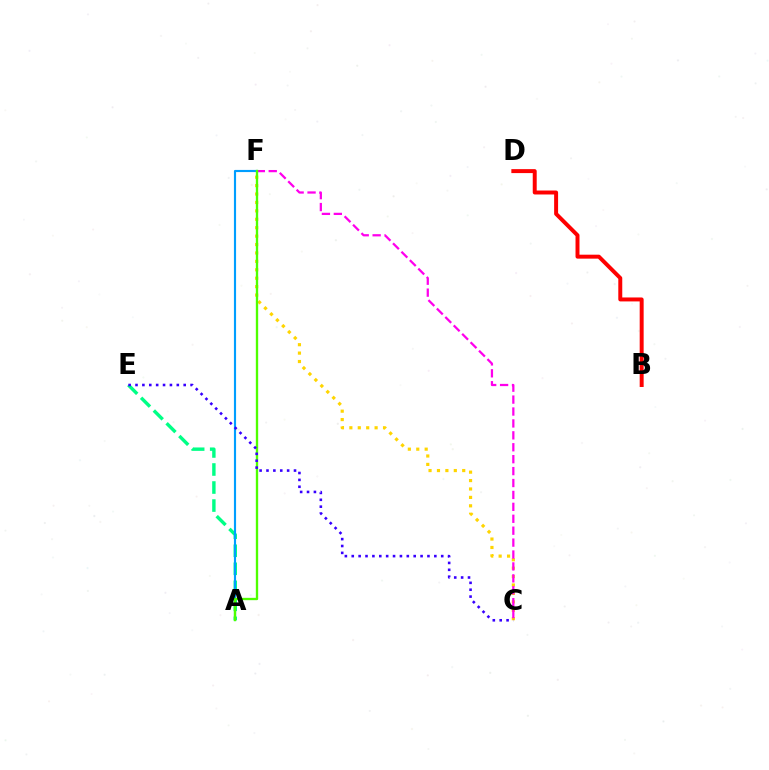{('C', 'F'): [{'color': '#ffd500', 'line_style': 'dotted', 'thickness': 2.29}, {'color': '#ff00ed', 'line_style': 'dashed', 'thickness': 1.62}], ('A', 'E'): [{'color': '#00ff86', 'line_style': 'dashed', 'thickness': 2.45}], ('B', 'D'): [{'color': '#ff0000', 'line_style': 'solid', 'thickness': 2.85}], ('A', 'F'): [{'color': '#009eff', 'line_style': 'solid', 'thickness': 1.55}, {'color': '#4fff00', 'line_style': 'solid', 'thickness': 1.69}], ('C', 'E'): [{'color': '#3700ff', 'line_style': 'dotted', 'thickness': 1.87}]}